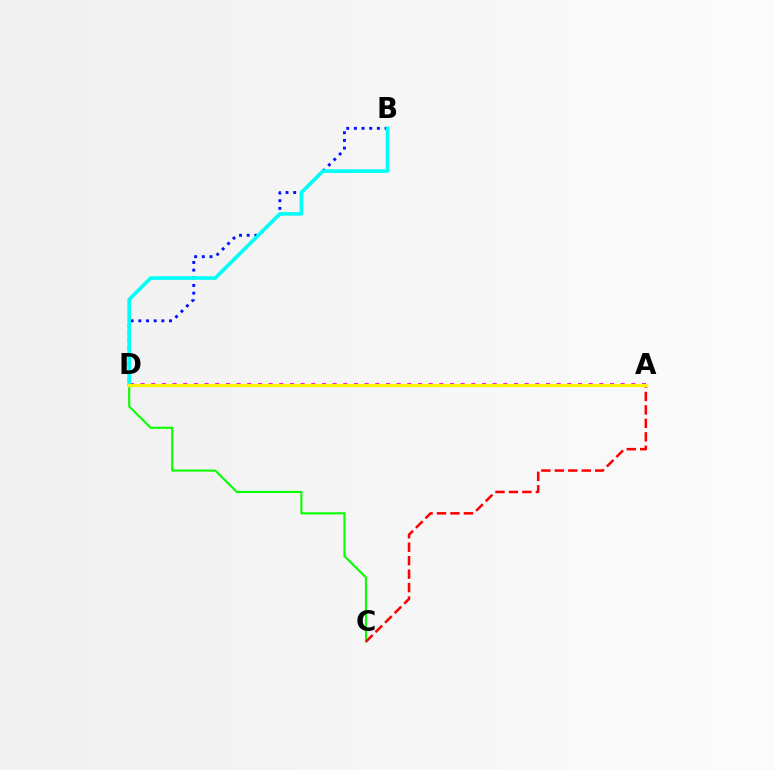{('B', 'D'): [{'color': '#0010ff', 'line_style': 'dotted', 'thickness': 2.08}, {'color': '#00fff6', 'line_style': 'solid', 'thickness': 2.6}], ('A', 'D'): [{'color': '#ee00ff', 'line_style': 'dotted', 'thickness': 2.9}, {'color': '#fcf500', 'line_style': 'solid', 'thickness': 2.3}], ('C', 'D'): [{'color': '#08ff00', 'line_style': 'solid', 'thickness': 1.51}], ('A', 'C'): [{'color': '#ff0000', 'line_style': 'dashed', 'thickness': 1.83}]}